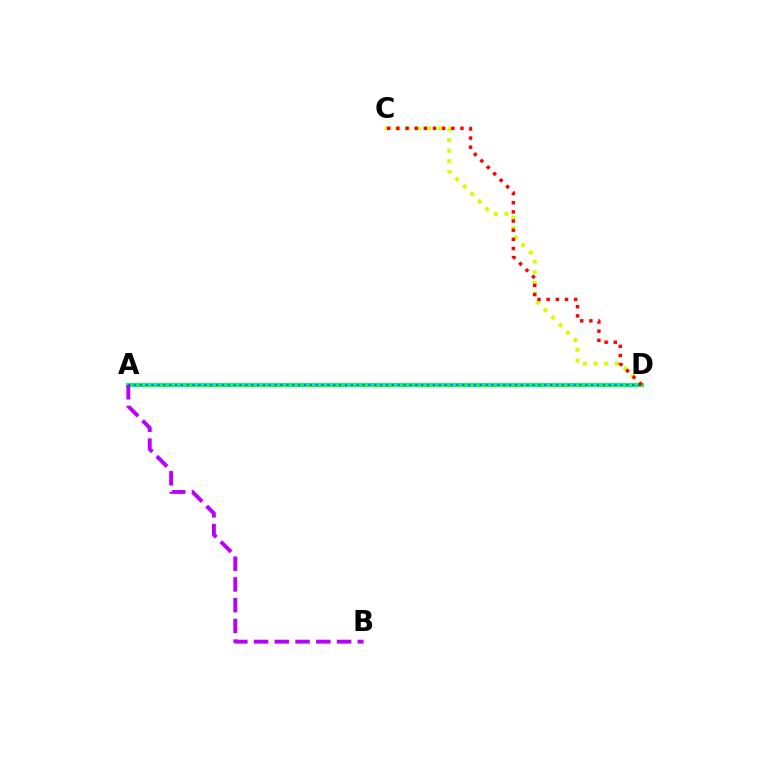{('A', 'D'): [{'color': '#00ff5c', 'line_style': 'solid', 'thickness': 2.89}, {'color': '#0074ff', 'line_style': 'dotted', 'thickness': 1.59}], ('C', 'D'): [{'color': '#d1ff00', 'line_style': 'dotted', 'thickness': 2.88}, {'color': '#ff0000', 'line_style': 'dotted', 'thickness': 2.49}], ('A', 'B'): [{'color': '#b900ff', 'line_style': 'dashed', 'thickness': 2.82}]}